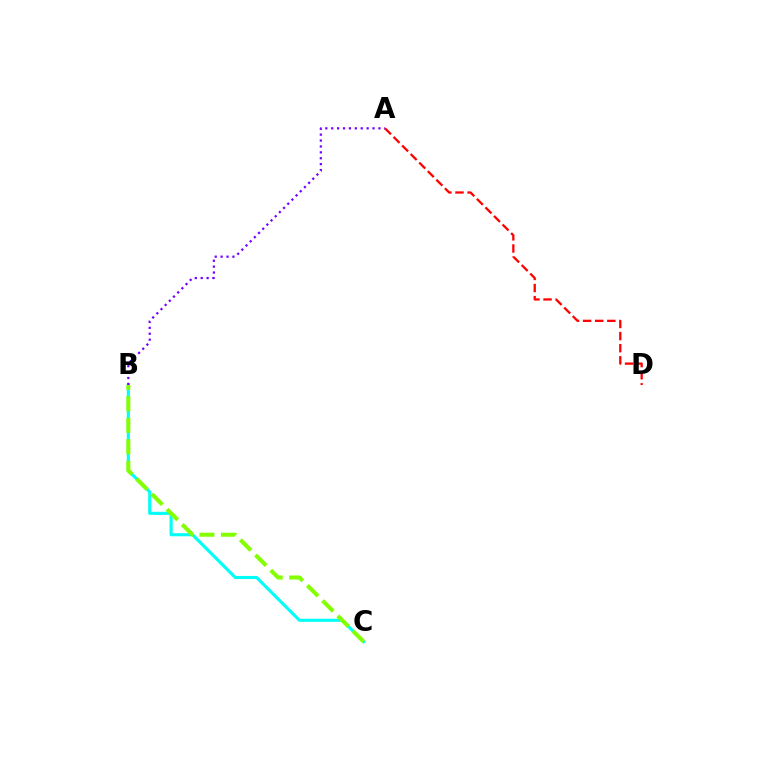{('B', 'C'): [{'color': '#00fff6', 'line_style': 'solid', 'thickness': 2.24}, {'color': '#84ff00', 'line_style': 'dashed', 'thickness': 2.92}], ('A', 'B'): [{'color': '#7200ff', 'line_style': 'dotted', 'thickness': 1.6}], ('A', 'D'): [{'color': '#ff0000', 'line_style': 'dashed', 'thickness': 1.64}]}